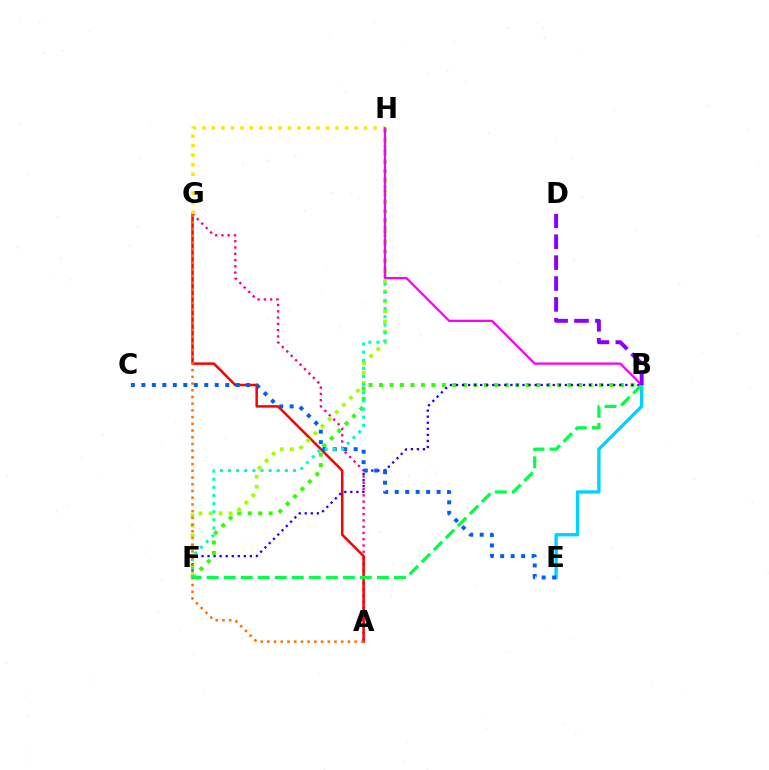{('B', 'E'): [{'color': '#00d3ff', 'line_style': 'solid', 'thickness': 2.41}], ('A', 'G'): [{'color': '#ff0088', 'line_style': 'dotted', 'thickness': 1.7}, {'color': '#ff0000', 'line_style': 'solid', 'thickness': 1.82}, {'color': '#ff7000', 'line_style': 'dotted', 'thickness': 1.82}], ('B', 'F'): [{'color': '#31ff00', 'line_style': 'dotted', 'thickness': 2.85}, {'color': '#1900ff', 'line_style': 'dotted', 'thickness': 1.64}, {'color': '#00ff45', 'line_style': 'dashed', 'thickness': 2.31}], ('F', 'H'): [{'color': '#a2ff00', 'line_style': 'dotted', 'thickness': 2.73}, {'color': '#00ffbb', 'line_style': 'dotted', 'thickness': 2.21}], ('G', 'H'): [{'color': '#ffe600', 'line_style': 'dotted', 'thickness': 2.58}], ('C', 'E'): [{'color': '#005dff', 'line_style': 'dotted', 'thickness': 2.85}], ('B', 'H'): [{'color': '#fa00f9', 'line_style': 'solid', 'thickness': 1.63}], ('B', 'D'): [{'color': '#8a00ff', 'line_style': 'dashed', 'thickness': 2.84}]}